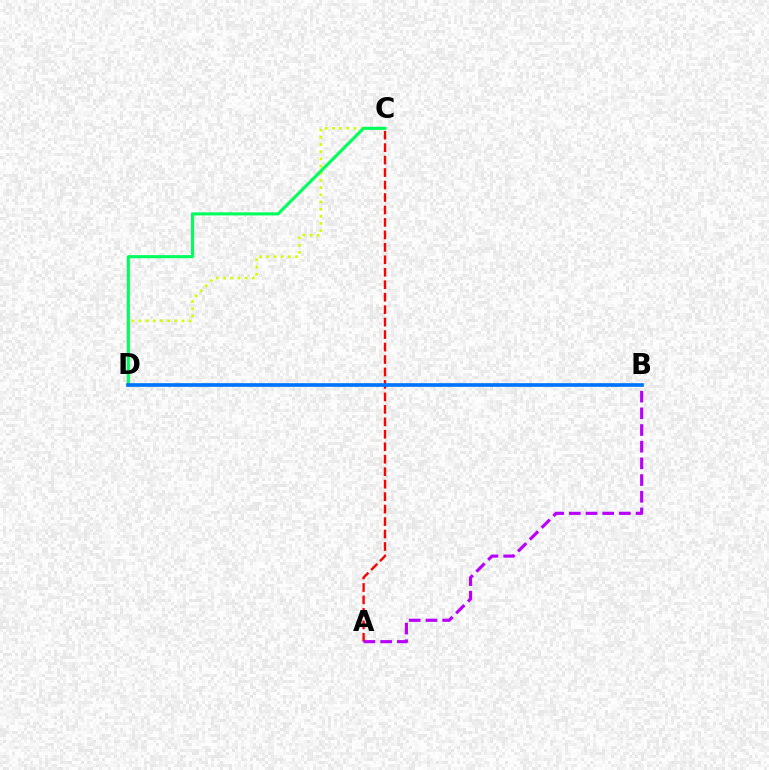{('C', 'D'): [{'color': '#d1ff00', 'line_style': 'dotted', 'thickness': 1.95}, {'color': '#00ff5c', 'line_style': 'solid', 'thickness': 2.23}], ('A', 'C'): [{'color': '#ff0000', 'line_style': 'dashed', 'thickness': 1.69}], ('A', 'B'): [{'color': '#b900ff', 'line_style': 'dashed', 'thickness': 2.27}], ('B', 'D'): [{'color': '#0074ff', 'line_style': 'solid', 'thickness': 2.64}]}